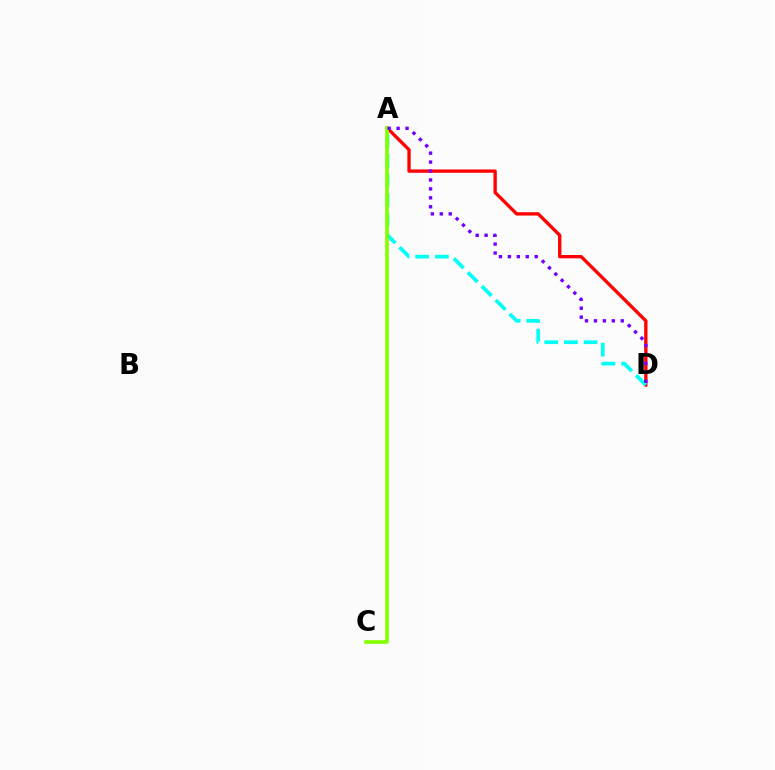{('A', 'D'): [{'color': '#ff0000', 'line_style': 'solid', 'thickness': 2.39}, {'color': '#00fff6', 'line_style': 'dashed', 'thickness': 2.67}, {'color': '#7200ff', 'line_style': 'dotted', 'thickness': 2.43}], ('A', 'C'): [{'color': '#84ff00', 'line_style': 'solid', 'thickness': 2.64}]}